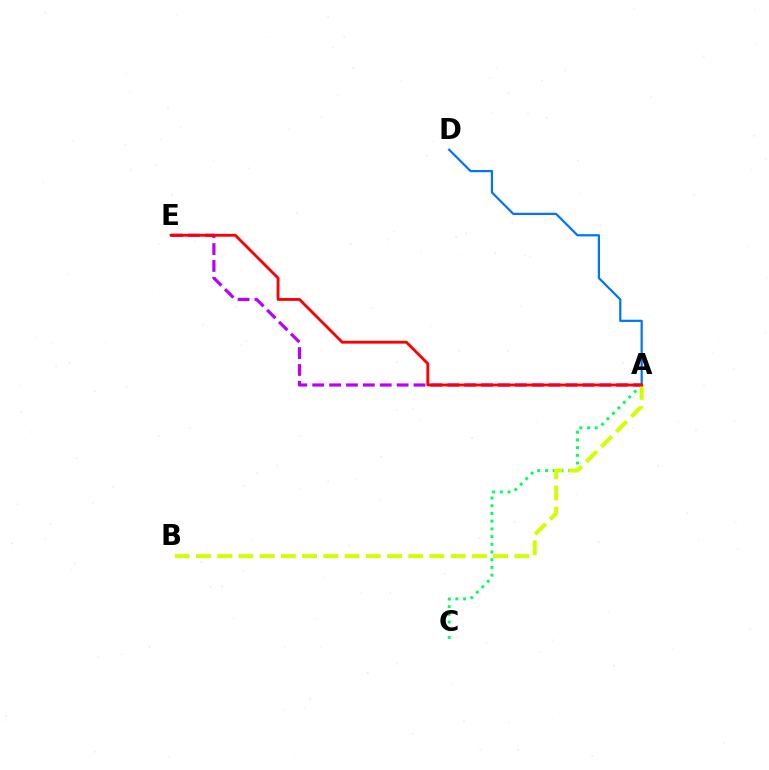{('A', 'C'): [{'color': '#00ff5c', 'line_style': 'dotted', 'thickness': 2.1}], ('A', 'E'): [{'color': '#b900ff', 'line_style': 'dashed', 'thickness': 2.29}, {'color': '#ff0000', 'line_style': 'solid', 'thickness': 2.04}], ('A', 'B'): [{'color': '#d1ff00', 'line_style': 'dashed', 'thickness': 2.88}], ('A', 'D'): [{'color': '#0074ff', 'line_style': 'solid', 'thickness': 1.6}]}